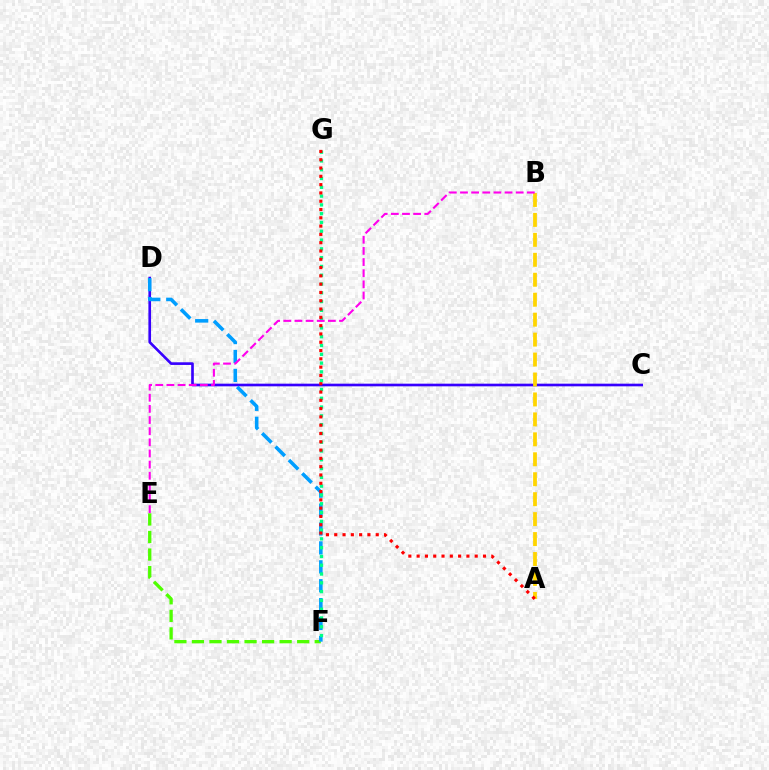{('C', 'D'): [{'color': '#3700ff', 'line_style': 'solid', 'thickness': 1.91}], ('E', 'F'): [{'color': '#4fff00', 'line_style': 'dashed', 'thickness': 2.38}], ('D', 'F'): [{'color': '#009eff', 'line_style': 'dashed', 'thickness': 2.57}], ('F', 'G'): [{'color': '#00ff86', 'line_style': 'dotted', 'thickness': 2.39}], ('A', 'B'): [{'color': '#ffd500', 'line_style': 'dashed', 'thickness': 2.71}], ('A', 'G'): [{'color': '#ff0000', 'line_style': 'dotted', 'thickness': 2.25}], ('B', 'E'): [{'color': '#ff00ed', 'line_style': 'dashed', 'thickness': 1.51}]}